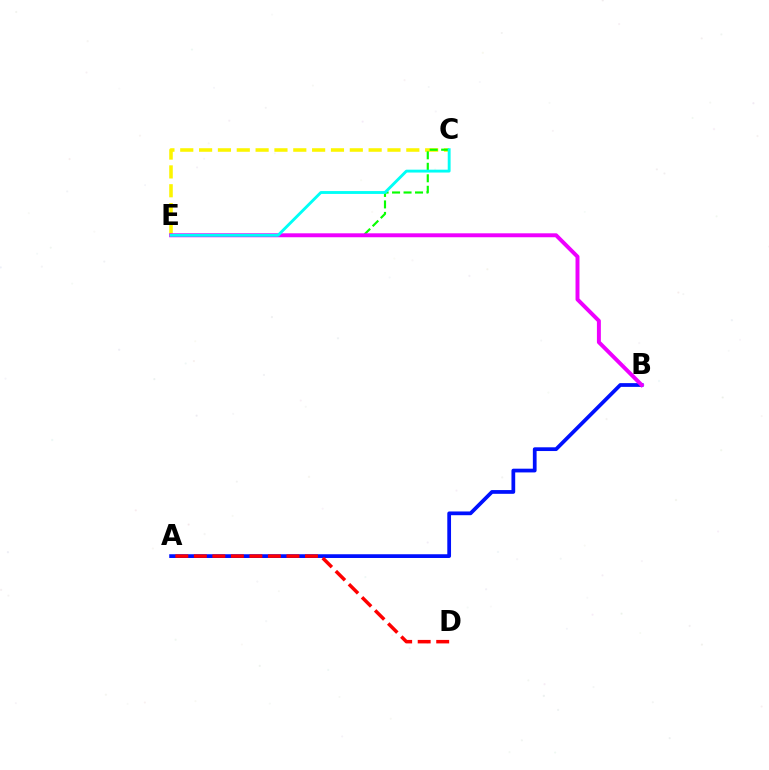{('C', 'E'): [{'color': '#fcf500', 'line_style': 'dashed', 'thickness': 2.56}, {'color': '#08ff00', 'line_style': 'dashed', 'thickness': 1.56}, {'color': '#00fff6', 'line_style': 'solid', 'thickness': 2.07}], ('A', 'B'): [{'color': '#0010ff', 'line_style': 'solid', 'thickness': 2.69}], ('A', 'D'): [{'color': '#ff0000', 'line_style': 'dashed', 'thickness': 2.52}], ('B', 'E'): [{'color': '#ee00ff', 'line_style': 'solid', 'thickness': 2.84}]}